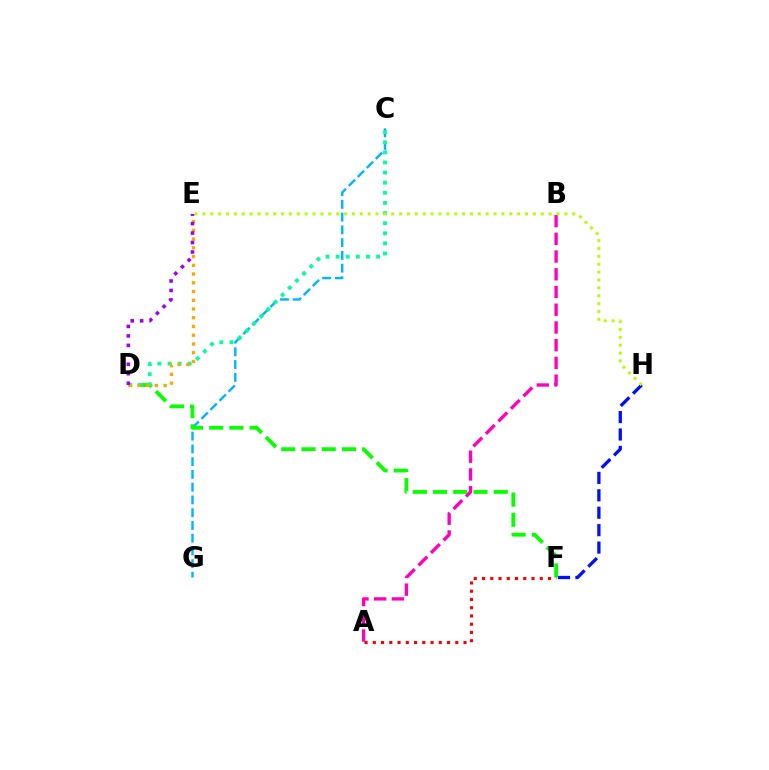{('C', 'G'): [{'color': '#00b5ff', 'line_style': 'dashed', 'thickness': 1.73}], ('F', 'H'): [{'color': '#0010ff', 'line_style': 'dashed', 'thickness': 2.37}], ('D', 'F'): [{'color': '#08ff00', 'line_style': 'dashed', 'thickness': 2.75}], ('C', 'D'): [{'color': '#00ff9d', 'line_style': 'dotted', 'thickness': 2.75}], ('A', 'B'): [{'color': '#ff00bd', 'line_style': 'dashed', 'thickness': 2.41}], ('E', 'H'): [{'color': '#b3ff00', 'line_style': 'dotted', 'thickness': 2.14}], ('D', 'E'): [{'color': '#ffa500', 'line_style': 'dotted', 'thickness': 2.37}, {'color': '#9b00ff', 'line_style': 'dotted', 'thickness': 2.57}], ('A', 'F'): [{'color': '#ff0000', 'line_style': 'dotted', 'thickness': 2.24}]}